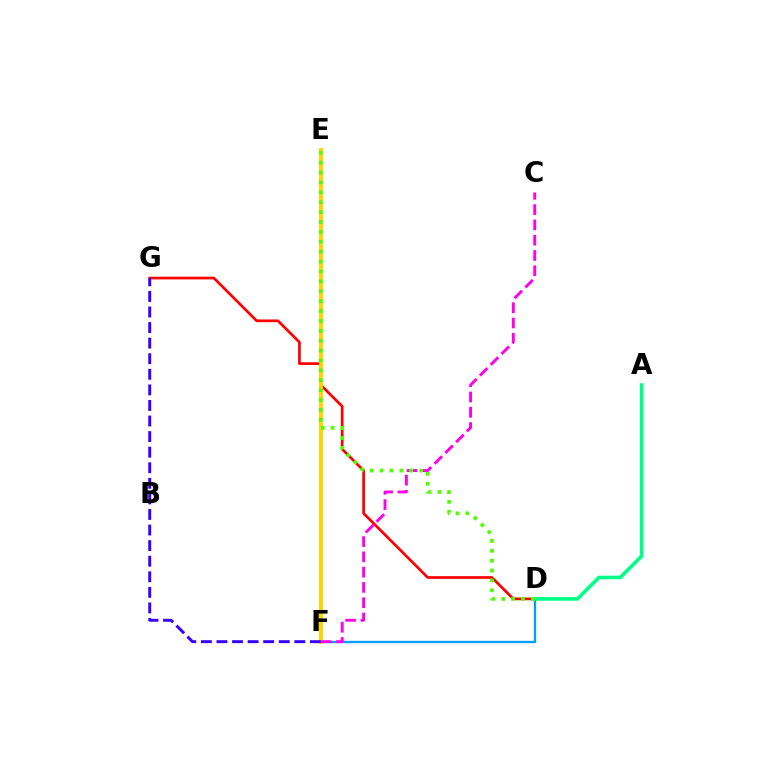{('D', 'F'): [{'color': '#009eff', 'line_style': 'solid', 'thickness': 1.67}], ('D', 'G'): [{'color': '#ff0000', 'line_style': 'solid', 'thickness': 1.95}], ('E', 'F'): [{'color': '#ffd500', 'line_style': 'solid', 'thickness': 2.9}], ('C', 'F'): [{'color': '#ff00ed', 'line_style': 'dashed', 'thickness': 2.08}], ('A', 'D'): [{'color': '#00ff86', 'line_style': 'solid', 'thickness': 2.61}], ('F', 'G'): [{'color': '#3700ff', 'line_style': 'dashed', 'thickness': 2.12}], ('D', 'E'): [{'color': '#4fff00', 'line_style': 'dotted', 'thickness': 2.69}]}